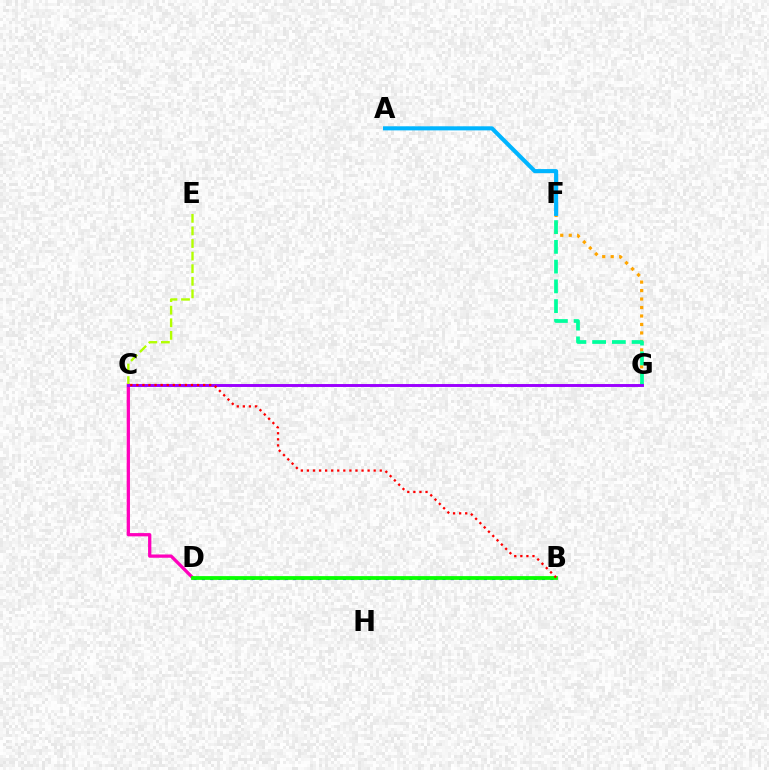{('F', 'G'): [{'color': '#ffa500', 'line_style': 'dotted', 'thickness': 2.3}, {'color': '#00ff9d', 'line_style': 'dashed', 'thickness': 2.68}], ('B', 'D'): [{'color': '#0010ff', 'line_style': 'dotted', 'thickness': 2.25}, {'color': '#08ff00', 'line_style': 'solid', 'thickness': 2.71}], ('C', 'D'): [{'color': '#ff00bd', 'line_style': 'solid', 'thickness': 2.35}], ('C', 'E'): [{'color': '#b3ff00', 'line_style': 'dashed', 'thickness': 1.71}], ('A', 'F'): [{'color': '#00b5ff', 'line_style': 'solid', 'thickness': 2.94}], ('C', 'G'): [{'color': '#9b00ff', 'line_style': 'solid', 'thickness': 2.11}], ('B', 'C'): [{'color': '#ff0000', 'line_style': 'dotted', 'thickness': 1.65}]}